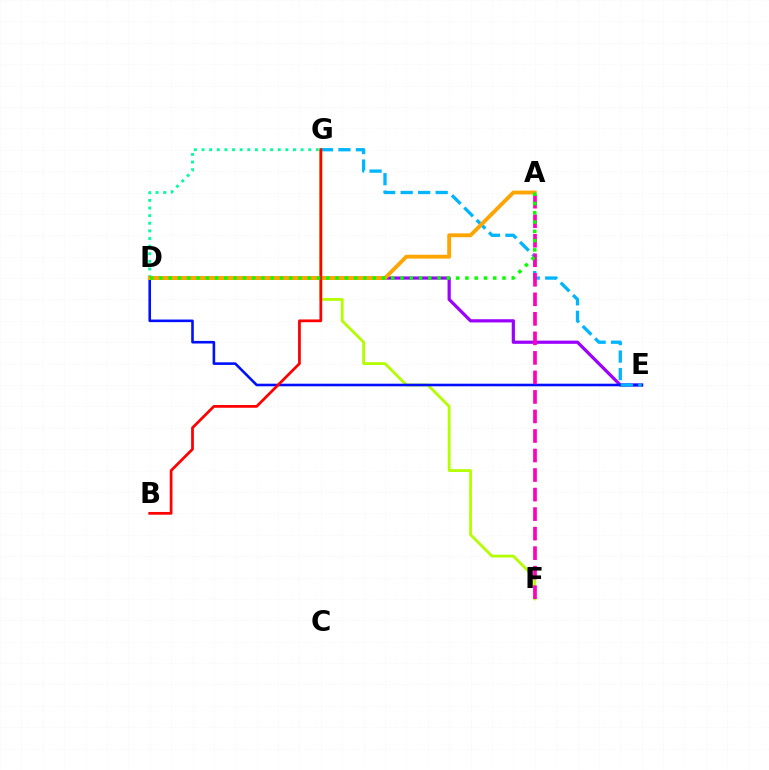{('D', 'G'): [{'color': '#00ff9d', 'line_style': 'dotted', 'thickness': 2.07}], ('F', 'G'): [{'color': '#b3ff00', 'line_style': 'solid', 'thickness': 2.01}], ('D', 'E'): [{'color': '#9b00ff', 'line_style': 'solid', 'thickness': 2.31}, {'color': '#0010ff', 'line_style': 'solid', 'thickness': 1.87}], ('E', 'G'): [{'color': '#00b5ff', 'line_style': 'dashed', 'thickness': 2.38}], ('A', 'F'): [{'color': '#ff00bd', 'line_style': 'dashed', 'thickness': 2.65}], ('A', 'D'): [{'color': '#ffa500', 'line_style': 'solid', 'thickness': 2.77}, {'color': '#08ff00', 'line_style': 'dotted', 'thickness': 2.52}], ('B', 'G'): [{'color': '#ff0000', 'line_style': 'solid', 'thickness': 1.98}]}